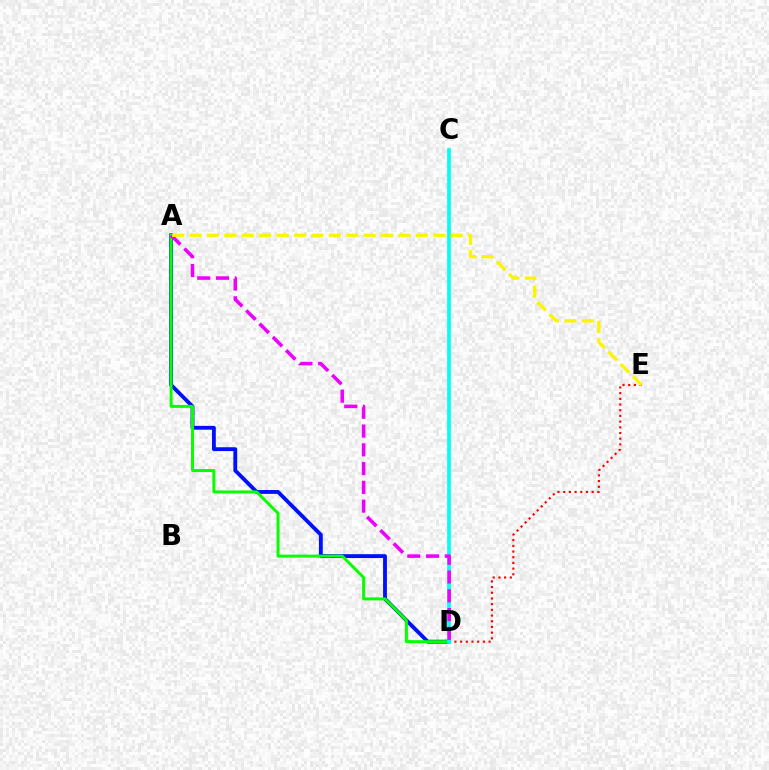{('D', 'E'): [{'color': '#ff0000', 'line_style': 'dotted', 'thickness': 1.55}], ('A', 'D'): [{'color': '#0010ff', 'line_style': 'solid', 'thickness': 2.77}, {'color': '#08ff00', 'line_style': 'solid', 'thickness': 2.16}, {'color': '#ee00ff', 'line_style': 'dashed', 'thickness': 2.55}], ('C', 'D'): [{'color': '#00fff6', 'line_style': 'solid', 'thickness': 2.67}], ('A', 'E'): [{'color': '#fcf500', 'line_style': 'dashed', 'thickness': 2.36}]}